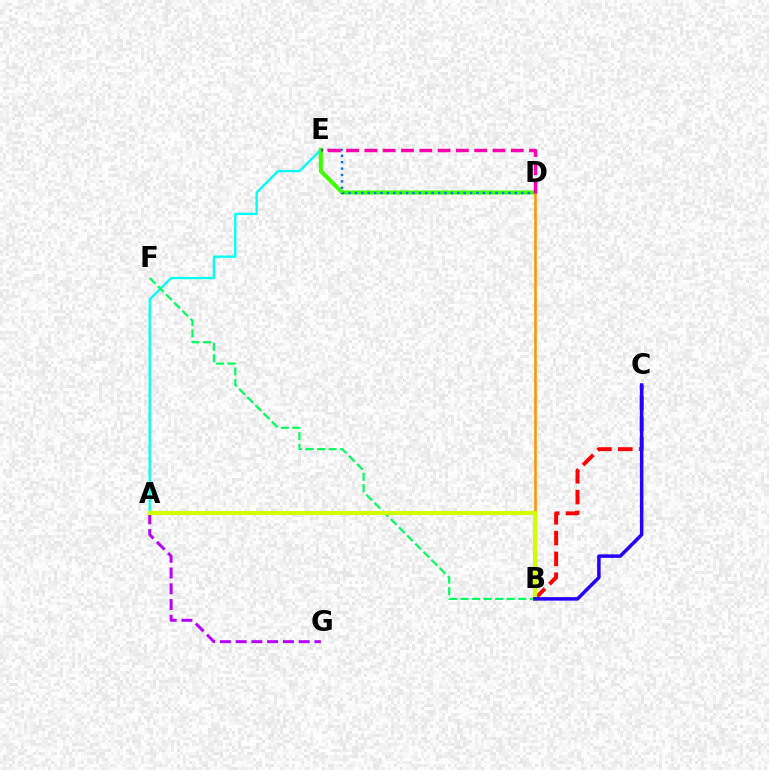{('A', 'G'): [{'color': '#b900ff', 'line_style': 'dashed', 'thickness': 2.14}], ('A', 'E'): [{'color': '#00fff6', 'line_style': 'solid', 'thickness': 1.68}], ('D', 'E'): [{'color': '#3dff00', 'line_style': 'solid', 'thickness': 2.9}, {'color': '#0074ff', 'line_style': 'dotted', 'thickness': 1.74}, {'color': '#ff00ac', 'line_style': 'dashed', 'thickness': 2.49}], ('B', 'C'): [{'color': '#ff0000', 'line_style': 'dashed', 'thickness': 2.83}, {'color': '#2500ff', 'line_style': 'solid', 'thickness': 2.52}], ('B', 'D'): [{'color': '#ff9400', 'line_style': 'solid', 'thickness': 1.86}], ('B', 'F'): [{'color': '#00ff5c', 'line_style': 'dashed', 'thickness': 1.57}], ('A', 'B'): [{'color': '#d1ff00', 'line_style': 'solid', 'thickness': 2.97}]}